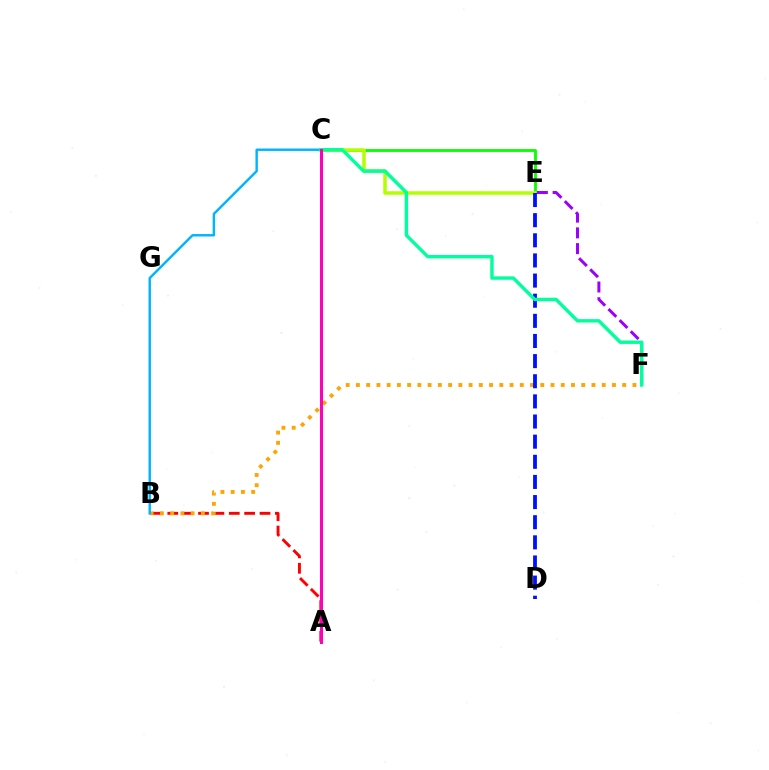{('A', 'B'): [{'color': '#ff0000', 'line_style': 'dashed', 'thickness': 2.09}], ('C', 'E'): [{'color': '#08ff00', 'line_style': 'solid', 'thickness': 2.04}, {'color': '#b3ff00', 'line_style': 'solid', 'thickness': 2.53}], ('B', 'F'): [{'color': '#ffa500', 'line_style': 'dotted', 'thickness': 2.78}], ('E', 'F'): [{'color': '#9b00ff', 'line_style': 'dashed', 'thickness': 2.14}], ('D', 'E'): [{'color': '#0010ff', 'line_style': 'dashed', 'thickness': 2.74}], ('B', 'C'): [{'color': '#00b5ff', 'line_style': 'solid', 'thickness': 1.75}], ('C', 'F'): [{'color': '#00ff9d', 'line_style': 'solid', 'thickness': 2.45}], ('A', 'C'): [{'color': '#ff00bd', 'line_style': 'solid', 'thickness': 2.18}]}